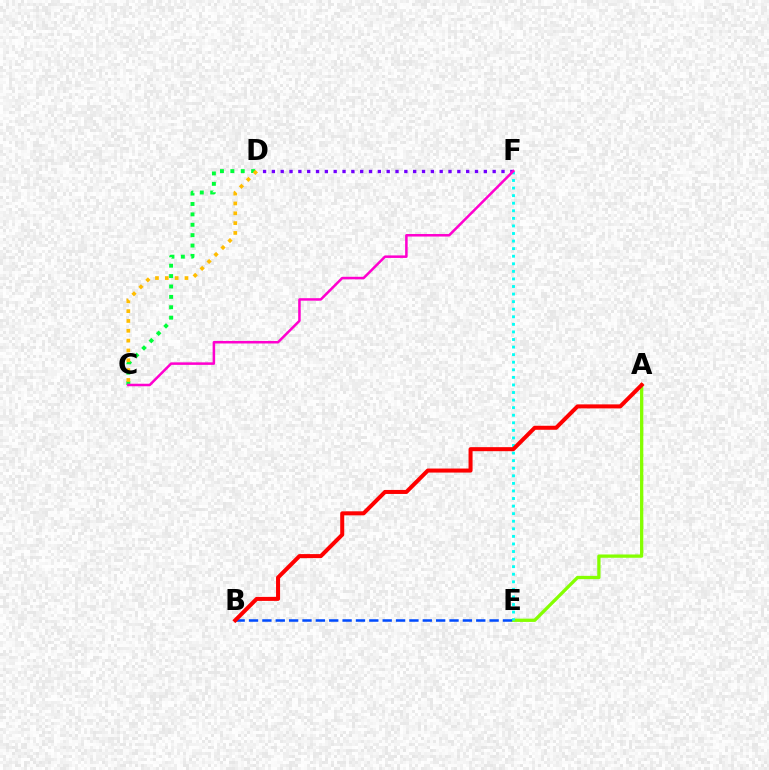{('A', 'E'): [{'color': '#84ff00', 'line_style': 'solid', 'thickness': 2.37}], ('D', 'F'): [{'color': '#7200ff', 'line_style': 'dotted', 'thickness': 2.4}], ('C', 'D'): [{'color': '#00ff39', 'line_style': 'dotted', 'thickness': 2.82}, {'color': '#ffbd00', 'line_style': 'dotted', 'thickness': 2.67}], ('E', 'F'): [{'color': '#00fff6', 'line_style': 'dotted', 'thickness': 2.06}], ('B', 'E'): [{'color': '#004bff', 'line_style': 'dashed', 'thickness': 1.82}], ('C', 'F'): [{'color': '#ff00cf', 'line_style': 'solid', 'thickness': 1.81}], ('A', 'B'): [{'color': '#ff0000', 'line_style': 'solid', 'thickness': 2.9}]}